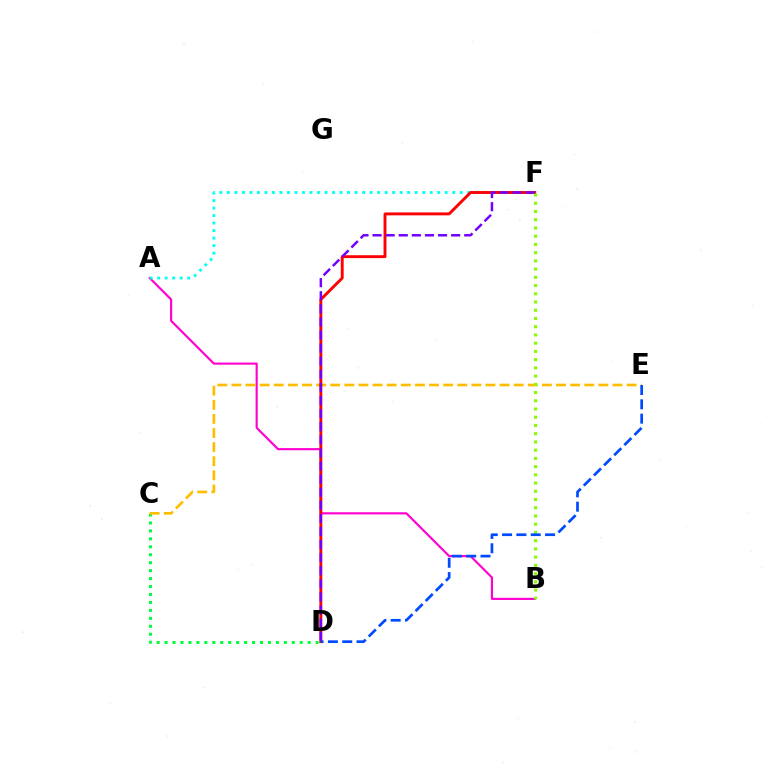{('A', 'B'): [{'color': '#ff00cf', 'line_style': 'solid', 'thickness': 1.55}], ('C', 'D'): [{'color': '#00ff39', 'line_style': 'dotted', 'thickness': 2.16}], ('C', 'E'): [{'color': '#ffbd00', 'line_style': 'dashed', 'thickness': 1.92}], ('A', 'F'): [{'color': '#00fff6', 'line_style': 'dotted', 'thickness': 2.04}], ('D', 'F'): [{'color': '#ff0000', 'line_style': 'solid', 'thickness': 2.09}, {'color': '#7200ff', 'line_style': 'dashed', 'thickness': 1.78}], ('B', 'F'): [{'color': '#84ff00', 'line_style': 'dotted', 'thickness': 2.24}], ('D', 'E'): [{'color': '#004bff', 'line_style': 'dashed', 'thickness': 1.95}]}